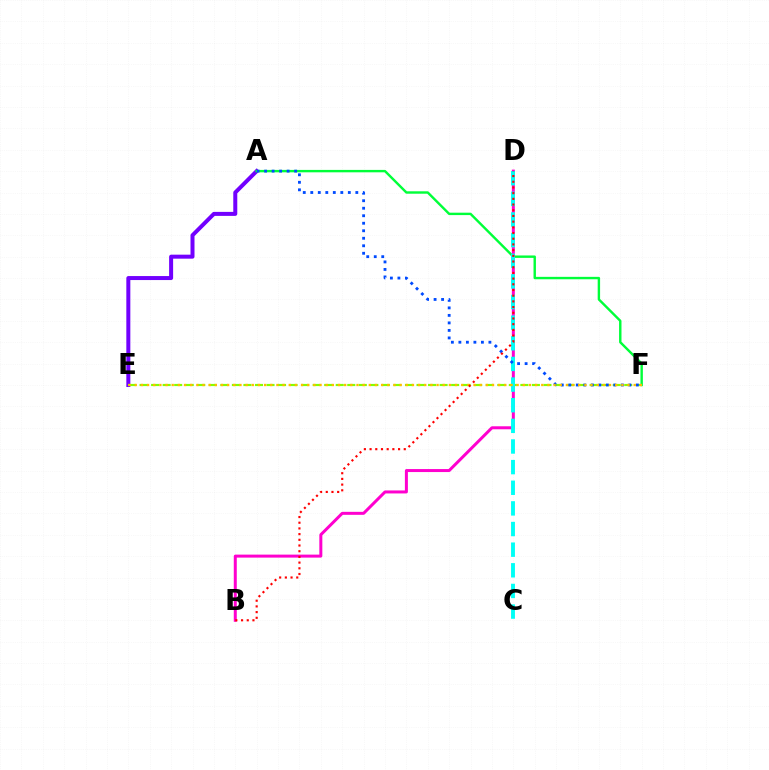{('A', 'E'): [{'color': '#7200ff', 'line_style': 'solid', 'thickness': 2.88}], ('B', 'D'): [{'color': '#ff00cf', 'line_style': 'solid', 'thickness': 2.16}, {'color': '#ff0000', 'line_style': 'dotted', 'thickness': 1.55}], ('A', 'F'): [{'color': '#00ff39', 'line_style': 'solid', 'thickness': 1.74}, {'color': '#004bff', 'line_style': 'dotted', 'thickness': 2.04}], ('E', 'F'): [{'color': '#84ff00', 'line_style': 'dashed', 'thickness': 1.57}, {'color': '#ffbd00', 'line_style': 'dotted', 'thickness': 1.67}], ('C', 'D'): [{'color': '#00fff6', 'line_style': 'dashed', 'thickness': 2.8}]}